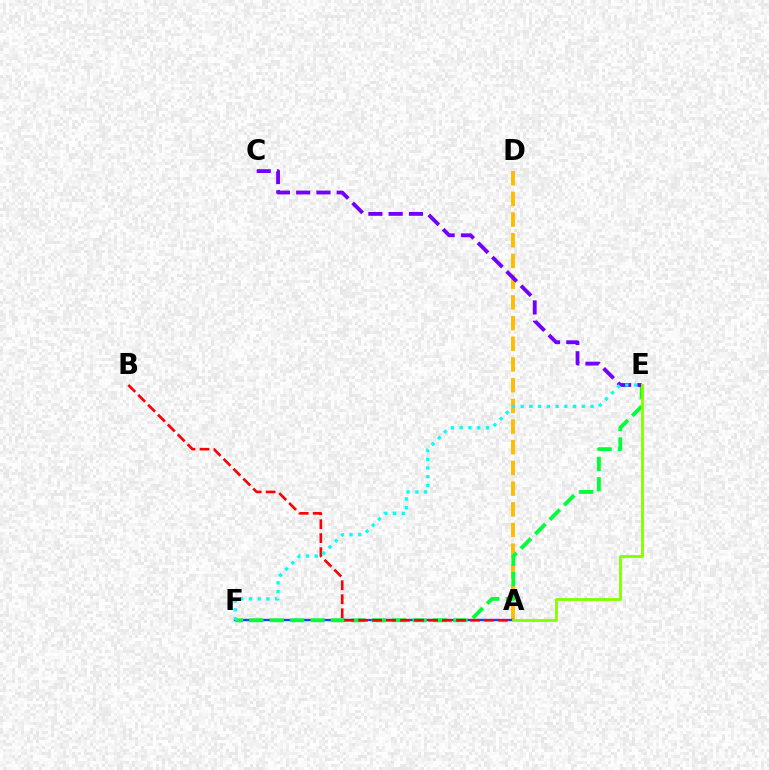{('A', 'D'): [{'color': '#ffbd00', 'line_style': 'dashed', 'thickness': 2.81}], ('A', 'F'): [{'color': '#ff00cf', 'line_style': 'solid', 'thickness': 1.57}, {'color': '#004bff', 'line_style': 'solid', 'thickness': 1.58}], ('E', 'F'): [{'color': '#00ff39', 'line_style': 'dashed', 'thickness': 2.77}, {'color': '#00fff6', 'line_style': 'dotted', 'thickness': 2.37}], ('C', 'E'): [{'color': '#7200ff', 'line_style': 'dashed', 'thickness': 2.75}], ('A', 'B'): [{'color': '#ff0000', 'line_style': 'dashed', 'thickness': 1.9}], ('A', 'E'): [{'color': '#84ff00', 'line_style': 'solid', 'thickness': 2.04}]}